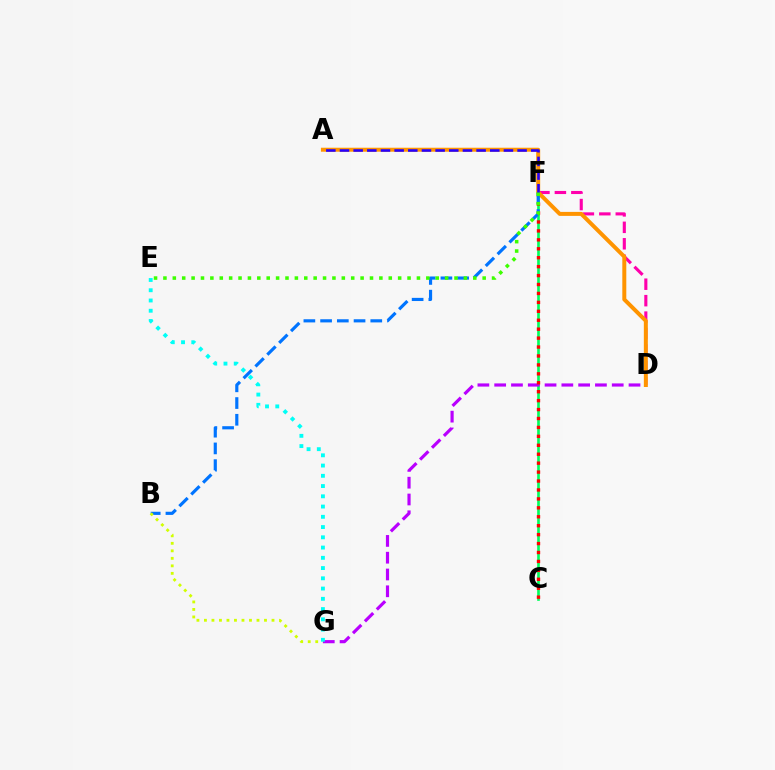{('C', 'F'): [{'color': '#00ff5c', 'line_style': 'solid', 'thickness': 1.91}, {'color': '#ff0000', 'line_style': 'dotted', 'thickness': 2.43}], ('D', 'G'): [{'color': '#b900ff', 'line_style': 'dashed', 'thickness': 2.28}], ('D', 'F'): [{'color': '#ff00ac', 'line_style': 'dashed', 'thickness': 2.24}], ('A', 'D'): [{'color': '#ff9400', 'line_style': 'solid', 'thickness': 2.87}], ('E', 'G'): [{'color': '#00fff6', 'line_style': 'dotted', 'thickness': 2.79}], ('B', 'F'): [{'color': '#0074ff', 'line_style': 'dashed', 'thickness': 2.27}], ('A', 'F'): [{'color': '#2500ff', 'line_style': 'dashed', 'thickness': 1.86}], ('B', 'G'): [{'color': '#d1ff00', 'line_style': 'dotted', 'thickness': 2.04}], ('E', 'F'): [{'color': '#3dff00', 'line_style': 'dotted', 'thickness': 2.55}]}